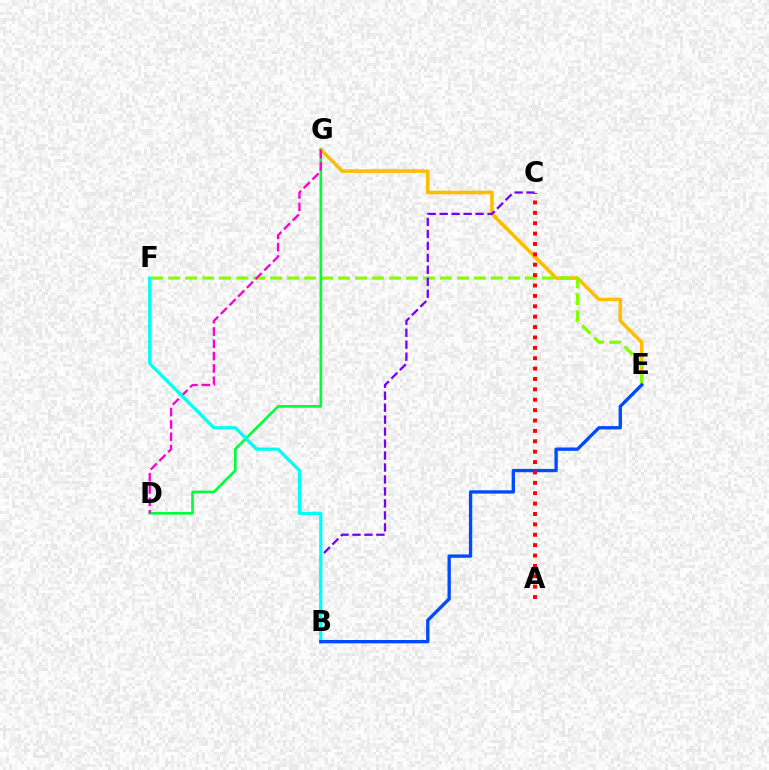{('E', 'G'): [{'color': '#ffbd00', 'line_style': 'solid', 'thickness': 2.56}], ('E', 'F'): [{'color': '#84ff00', 'line_style': 'dashed', 'thickness': 2.31}], ('D', 'G'): [{'color': '#00ff39', 'line_style': 'solid', 'thickness': 1.9}, {'color': '#ff00cf', 'line_style': 'dashed', 'thickness': 1.67}], ('B', 'C'): [{'color': '#7200ff', 'line_style': 'dashed', 'thickness': 1.63}], ('B', 'F'): [{'color': '#00fff6', 'line_style': 'solid', 'thickness': 2.34}], ('B', 'E'): [{'color': '#004bff', 'line_style': 'solid', 'thickness': 2.4}], ('A', 'C'): [{'color': '#ff0000', 'line_style': 'dotted', 'thickness': 2.82}]}